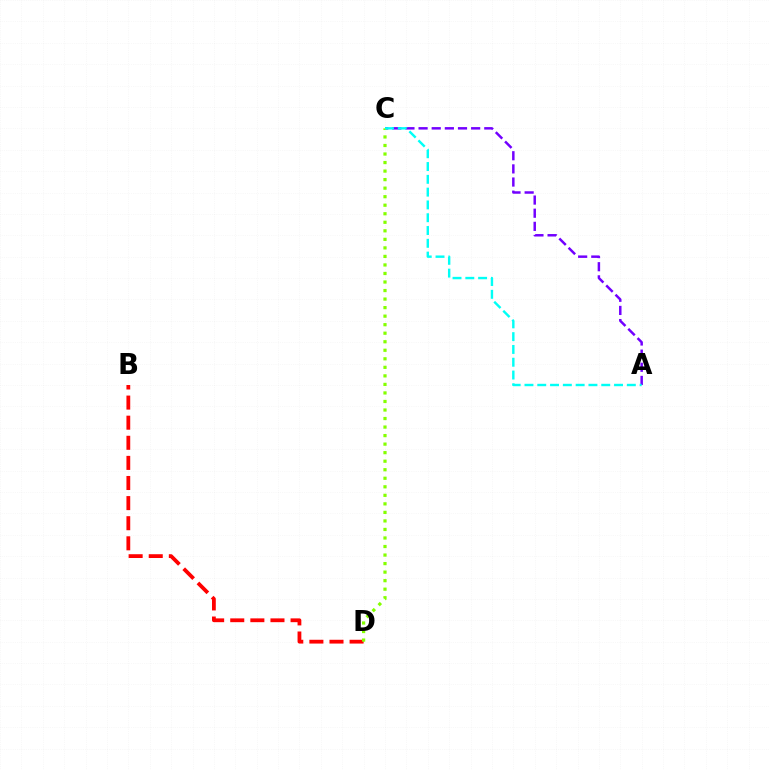{('B', 'D'): [{'color': '#ff0000', 'line_style': 'dashed', 'thickness': 2.73}], ('A', 'C'): [{'color': '#7200ff', 'line_style': 'dashed', 'thickness': 1.79}, {'color': '#00fff6', 'line_style': 'dashed', 'thickness': 1.74}], ('C', 'D'): [{'color': '#84ff00', 'line_style': 'dotted', 'thickness': 2.32}]}